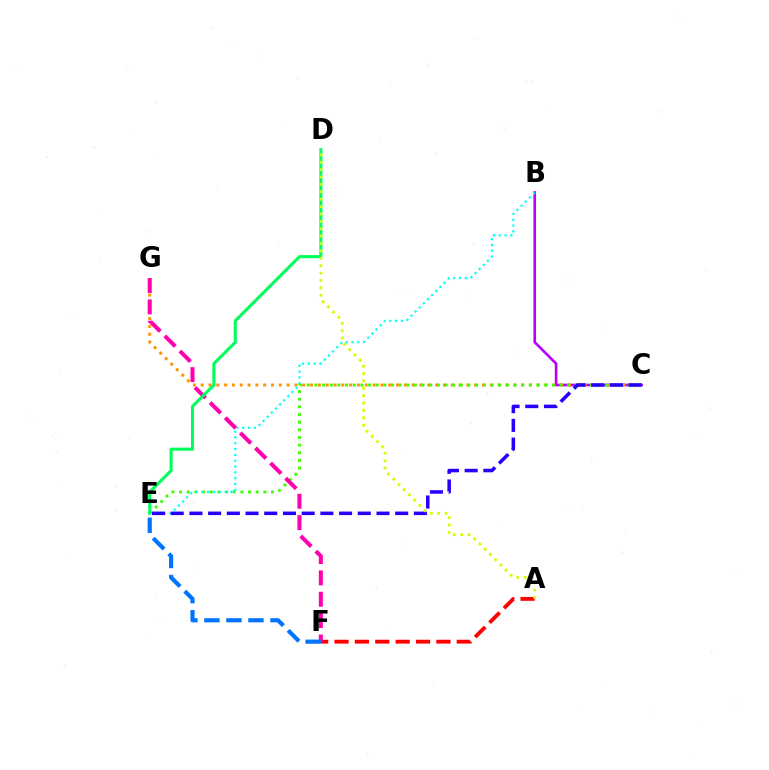{('B', 'C'): [{'color': '#b900ff', 'line_style': 'solid', 'thickness': 1.9}], ('C', 'G'): [{'color': '#ff9400', 'line_style': 'dotted', 'thickness': 2.12}], ('A', 'F'): [{'color': '#ff0000', 'line_style': 'dashed', 'thickness': 2.77}], ('C', 'E'): [{'color': '#3dff00', 'line_style': 'dotted', 'thickness': 2.08}, {'color': '#2500ff', 'line_style': 'dashed', 'thickness': 2.54}], ('B', 'E'): [{'color': '#00fff6', 'line_style': 'dotted', 'thickness': 1.58}], ('F', 'G'): [{'color': '#ff00ac', 'line_style': 'dashed', 'thickness': 2.9}], ('E', 'F'): [{'color': '#0074ff', 'line_style': 'dashed', 'thickness': 2.99}], ('D', 'E'): [{'color': '#00ff5c', 'line_style': 'solid', 'thickness': 2.21}], ('A', 'D'): [{'color': '#d1ff00', 'line_style': 'dotted', 'thickness': 2.01}]}